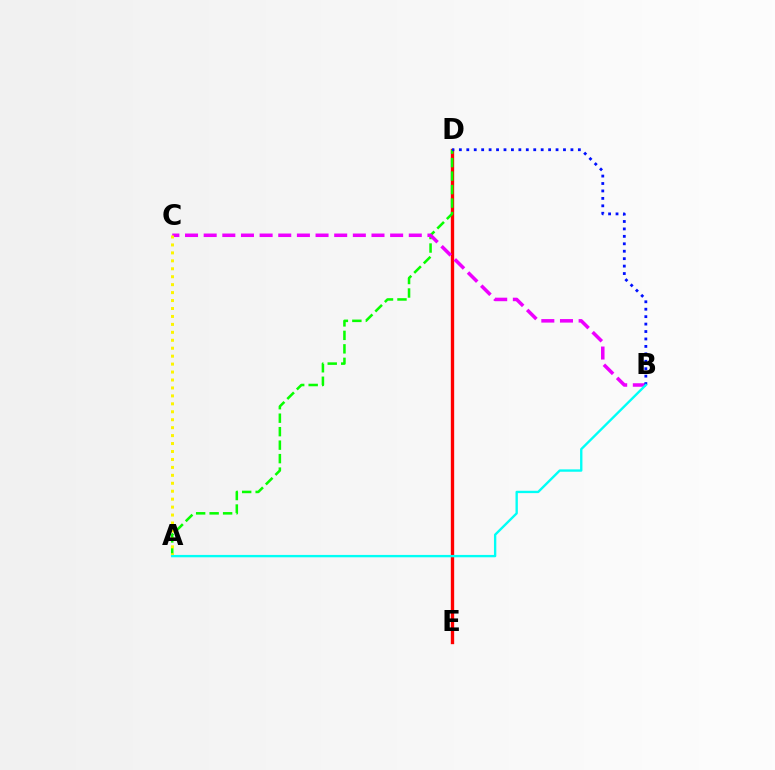{('D', 'E'): [{'color': '#ff0000', 'line_style': 'solid', 'thickness': 2.41}], ('A', 'D'): [{'color': '#08ff00', 'line_style': 'dashed', 'thickness': 1.83}], ('B', 'C'): [{'color': '#ee00ff', 'line_style': 'dashed', 'thickness': 2.53}], ('B', 'D'): [{'color': '#0010ff', 'line_style': 'dotted', 'thickness': 2.02}], ('A', 'C'): [{'color': '#fcf500', 'line_style': 'dotted', 'thickness': 2.16}], ('A', 'B'): [{'color': '#00fff6', 'line_style': 'solid', 'thickness': 1.7}]}